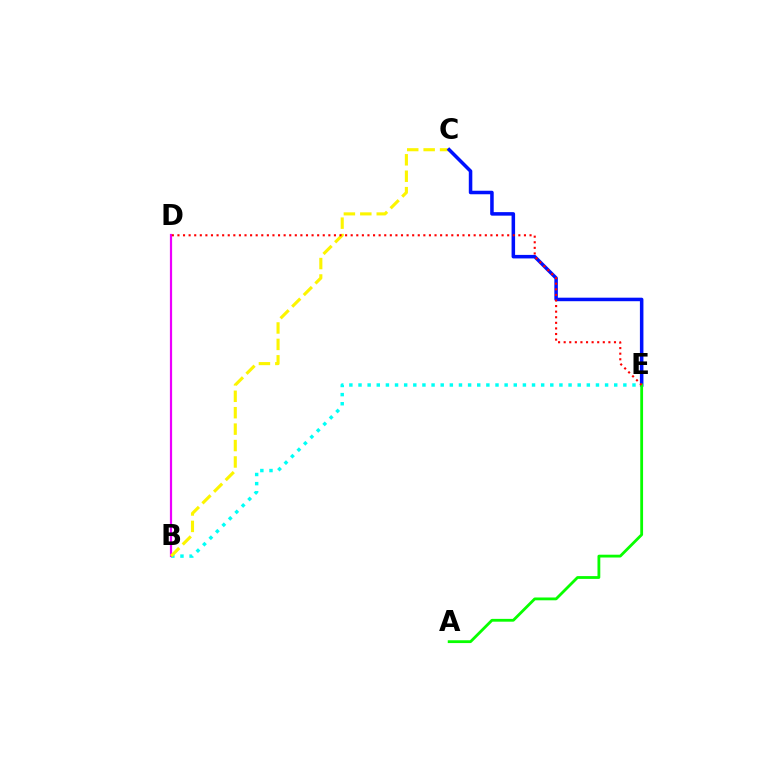{('B', 'E'): [{'color': '#00fff6', 'line_style': 'dotted', 'thickness': 2.48}], ('B', 'D'): [{'color': '#ee00ff', 'line_style': 'solid', 'thickness': 1.59}], ('B', 'C'): [{'color': '#fcf500', 'line_style': 'dashed', 'thickness': 2.23}], ('C', 'E'): [{'color': '#0010ff', 'line_style': 'solid', 'thickness': 2.54}], ('A', 'E'): [{'color': '#08ff00', 'line_style': 'solid', 'thickness': 2.02}], ('D', 'E'): [{'color': '#ff0000', 'line_style': 'dotted', 'thickness': 1.52}]}